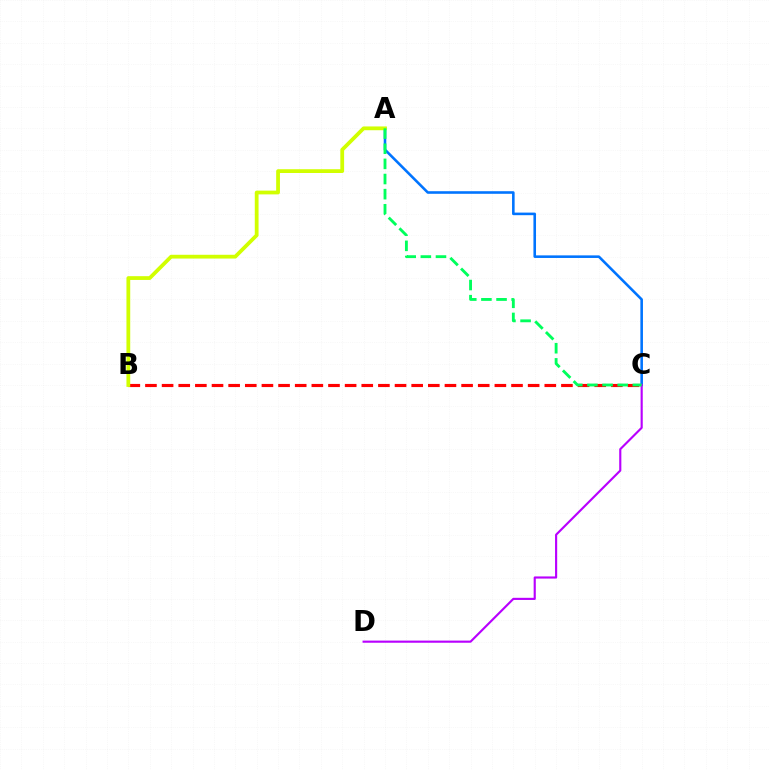{('B', 'C'): [{'color': '#ff0000', 'line_style': 'dashed', 'thickness': 2.26}], ('A', 'C'): [{'color': '#0074ff', 'line_style': 'solid', 'thickness': 1.86}, {'color': '#00ff5c', 'line_style': 'dashed', 'thickness': 2.06}], ('A', 'B'): [{'color': '#d1ff00', 'line_style': 'solid', 'thickness': 2.72}], ('C', 'D'): [{'color': '#b900ff', 'line_style': 'solid', 'thickness': 1.54}]}